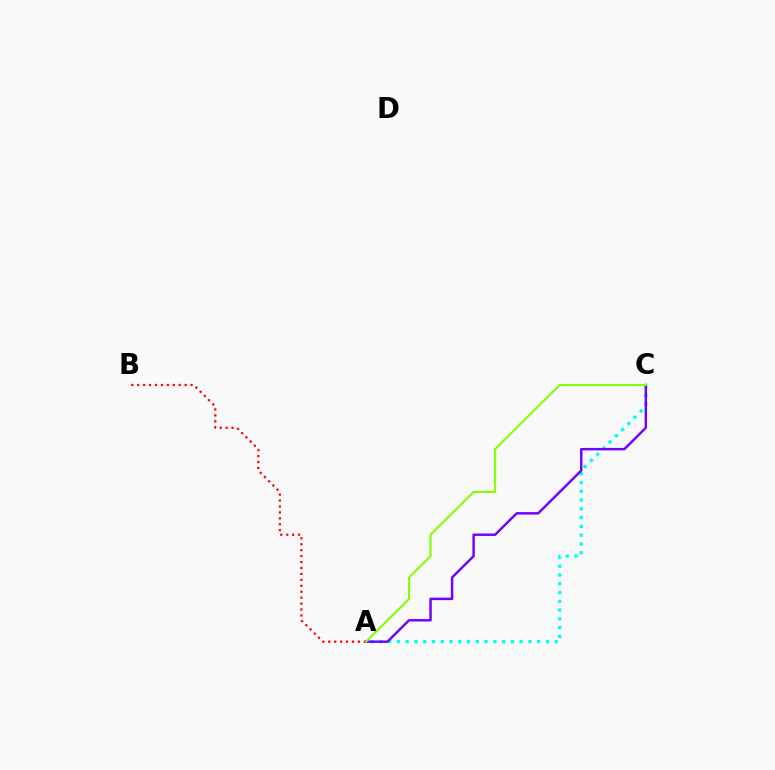{('A', 'C'): [{'color': '#00fff6', 'line_style': 'dotted', 'thickness': 2.38}, {'color': '#7200ff', 'line_style': 'solid', 'thickness': 1.76}, {'color': '#84ff00', 'line_style': 'solid', 'thickness': 1.5}], ('A', 'B'): [{'color': '#ff0000', 'line_style': 'dotted', 'thickness': 1.61}]}